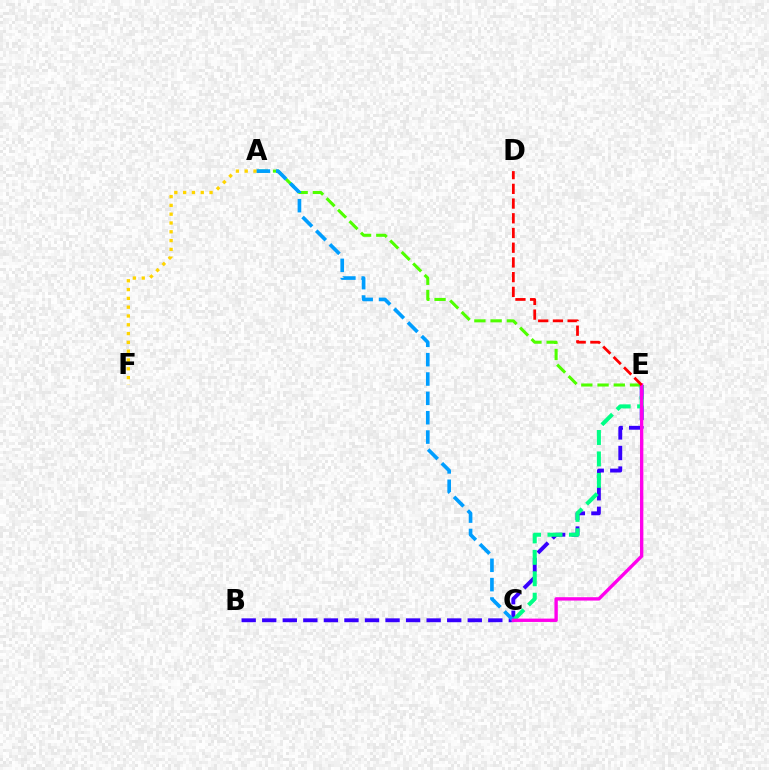{('A', 'E'): [{'color': '#4fff00', 'line_style': 'dashed', 'thickness': 2.2}], ('A', 'F'): [{'color': '#ffd500', 'line_style': 'dotted', 'thickness': 2.39}], ('B', 'E'): [{'color': '#3700ff', 'line_style': 'dashed', 'thickness': 2.79}], ('C', 'E'): [{'color': '#00ff86', 'line_style': 'dashed', 'thickness': 2.91}, {'color': '#ff00ed', 'line_style': 'solid', 'thickness': 2.42}], ('A', 'C'): [{'color': '#009eff', 'line_style': 'dashed', 'thickness': 2.63}], ('D', 'E'): [{'color': '#ff0000', 'line_style': 'dashed', 'thickness': 2.0}]}